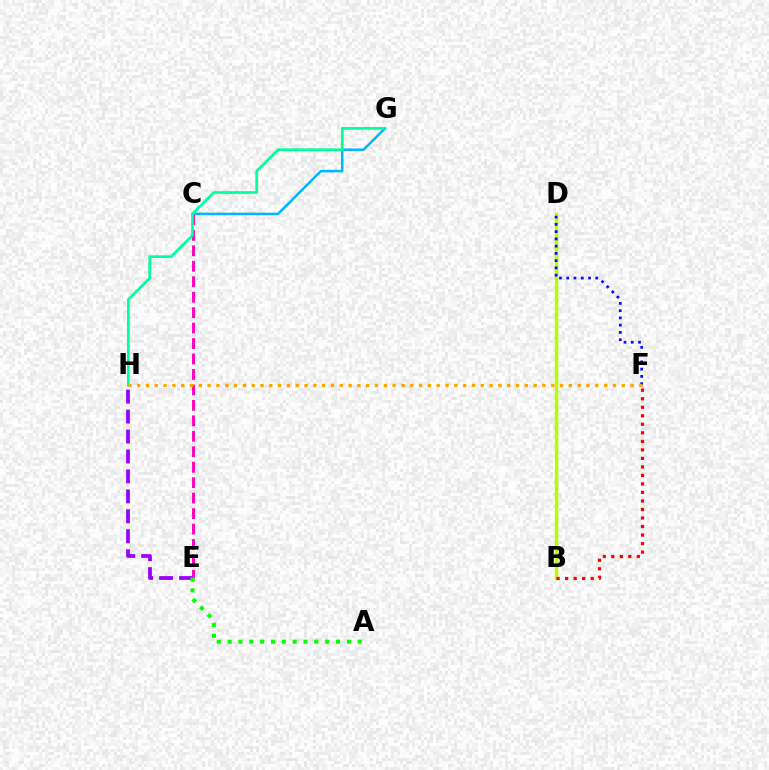{('B', 'D'): [{'color': '#b3ff00', 'line_style': 'solid', 'thickness': 2.49}], ('C', 'G'): [{'color': '#00b5ff', 'line_style': 'solid', 'thickness': 1.77}], ('C', 'E'): [{'color': '#ff00bd', 'line_style': 'dashed', 'thickness': 2.1}], ('B', 'F'): [{'color': '#ff0000', 'line_style': 'dotted', 'thickness': 2.32}], ('D', 'F'): [{'color': '#0010ff', 'line_style': 'dotted', 'thickness': 1.97}], ('E', 'H'): [{'color': '#9b00ff', 'line_style': 'dashed', 'thickness': 2.71}], ('G', 'H'): [{'color': '#00ff9d', 'line_style': 'solid', 'thickness': 1.94}], ('A', 'E'): [{'color': '#08ff00', 'line_style': 'dotted', 'thickness': 2.95}], ('F', 'H'): [{'color': '#ffa500', 'line_style': 'dotted', 'thickness': 2.39}]}